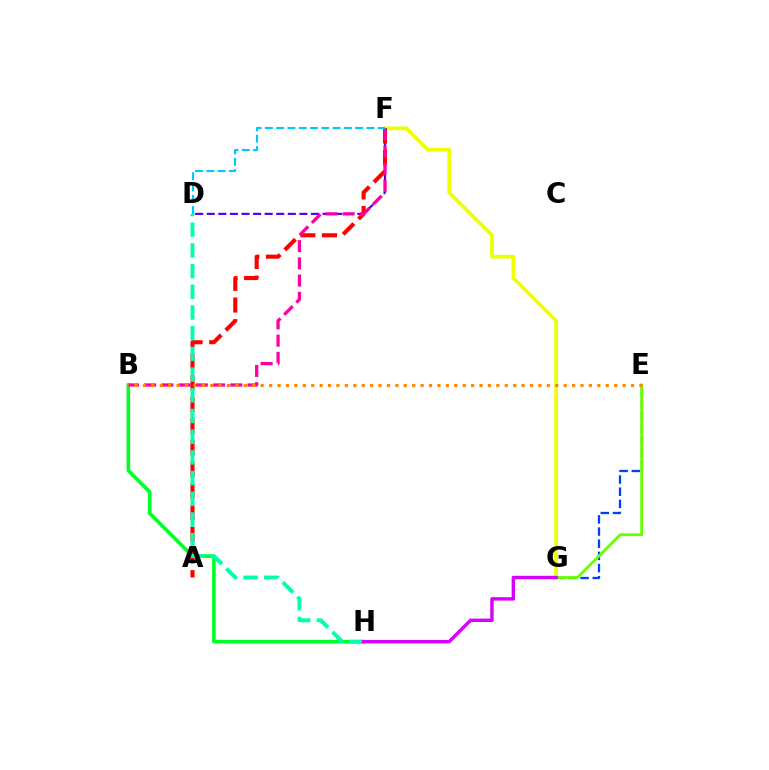{('B', 'H'): [{'color': '#00ff27', 'line_style': 'solid', 'thickness': 2.59}], ('E', 'G'): [{'color': '#003fff', 'line_style': 'dashed', 'thickness': 1.65}, {'color': '#66ff00', 'line_style': 'solid', 'thickness': 2.04}], ('F', 'G'): [{'color': '#eeff00', 'line_style': 'solid', 'thickness': 2.65}], ('D', 'F'): [{'color': '#4f00ff', 'line_style': 'dashed', 'thickness': 1.57}, {'color': '#00c7ff', 'line_style': 'dashed', 'thickness': 1.53}], ('A', 'F'): [{'color': '#ff0000', 'line_style': 'dashed', 'thickness': 2.94}], ('B', 'F'): [{'color': '#ff00a0', 'line_style': 'dashed', 'thickness': 2.34}], ('D', 'H'): [{'color': '#00ffaf', 'line_style': 'dashed', 'thickness': 2.81}], ('B', 'E'): [{'color': '#ff8800', 'line_style': 'dotted', 'thickness': 2.29}], ('G', 'H'): [{'color': '#d600ff', 'line_style': 'solid', 'thickness': 2.46}]}